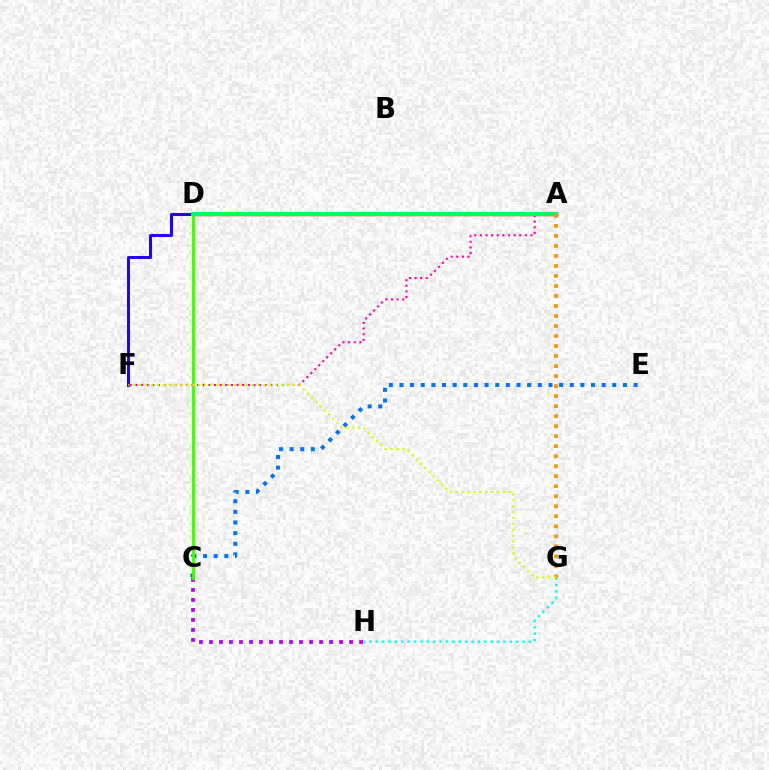{('A', 'D'): [{'color': '#ff0000', 'line_style': 'solid', 'thickness': 2.44}, {'color': '#00ff5c', 'line_style': 'solid', 'thickness': 2.99}], ('C', 'H'): [{'color': '#b900ff', 'line_style': 'dotted', 'thickness': 2.72}], ('C', 'E'): [{'color': '#0074ff', 'line_style': 'dotted', 'thickness': 2.89}], ('C', 'D'): [{'color': '#3dff00', 'line_style': 'solid', 'thickness': 2.05}], ('G', 'H'): [{'color': '#00fff6', 'line_style': 'dotted', 'thickness': 1.74}], ('A', 'F'): [{'color': '#ff00ac', 'line_style': 'dotted', 'thickness': 1.53}], ('D', 'F'): [{'color': '#2500ff', 'line_style': 'solid', 'thickness': 2.18}], ('A', 'G'): [{'color': '#ff9400', 'line_style': 'dotted', 'thickness': 2.72}], ('F', 'G'): [{'color': '#d1ff00', 'line_style': 'dotted', 'thickness': 1.61}]}